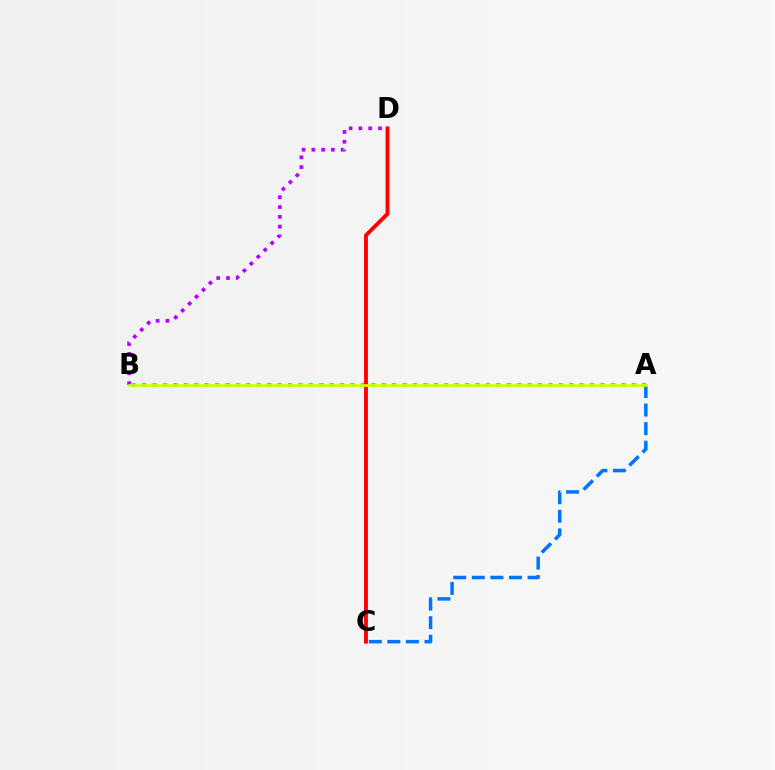{('A', 'B'): [{'color': '#00ff5c', 'line_style': 'dotted', 'thickness': 2.83}, {'color': '#d1ff00', 'line_style': 'solid', 'thickness': 1.9}], ('C', 'D'): [{'color': '#ff0000', 'line_style': 'solid', 'thickness': 2.78}], ('B', 'D'): [{'color': '#b900ff', 'line_style': 'dotted', 'thickness': 2.66}], ('A', 'C'): [{'color': '#0074ff', 'line_style': 'dashed', 'thickness': 2.52}]}